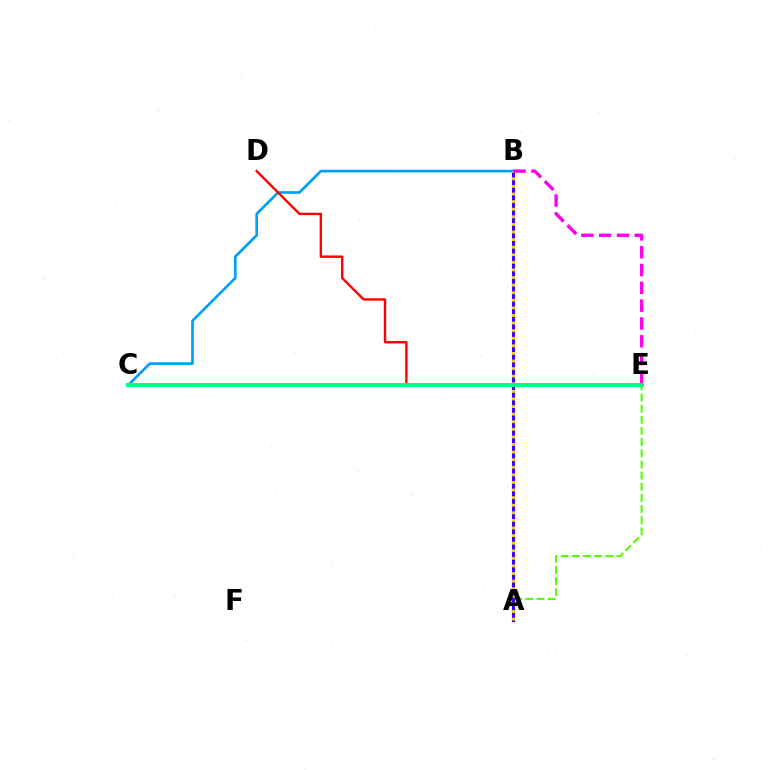{('A', 'E'): [{'color': '#4fff00', 'line_style': 'dashed', 'thickness': 1.52}], ('A', 'B'): [{'color': '#3700ff', 'line_style': 'solid', 'thickness': 2.26}, {'color': '#ffd500', 'line_style': 'dotted', 'thickness': 2.06}], ('B', 'C'): [{'color': '#009eff', 'line_style': 'solid', 'thickness': 1.91}], ('D', 'E'): [{'color': '#ff0000', 'line_style': 'solid', 'thickness': 1.72}], ('B', 'E'): [{'color': '#ff00ed', 'line_style': 'dashed', 'thickness': 2.42}], ('C', 'E'): [{'color': '#00ff86', 'line_style': 'solid', 'thickness': 2.87}]}